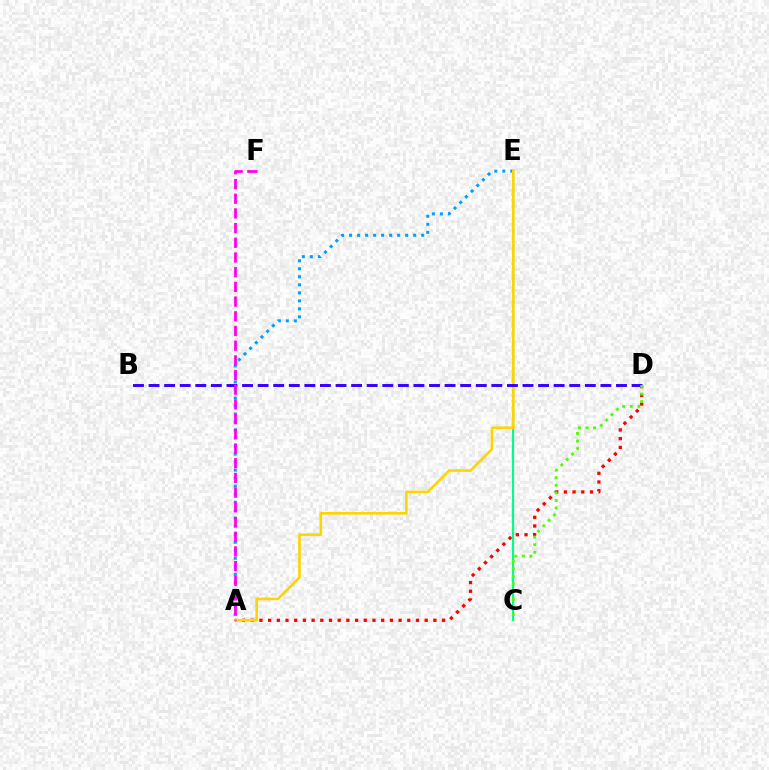{('A', 'E'): [{'color': '#009eff', 'line_style': 'dotted', 'thickness': 2.18}, {'color': '#ffd500', 'line_style': 'solid', 'thickness': 1.89}], ('A', 'D'): [{'color': '#ff0000', 'line_style': 'dotted', 'thickness': 2.36}], ('C', 'E'): [{'color': '#00ff86', 'line_style': 'solid', 'thickness': 1.54}], ('B', 'D'): [{'color': '#3700ff', 'line_style': 'dashed', 'thickness': 2.12}], ('A', 'F'): [{'color': '#ff00ed', 'line_style': 'dashed', 'thickness': 2.0}], ('C', 'D'): [{'color': '#4fff00', 'line_style': 'dotted', 'thickness': 2.06}]}